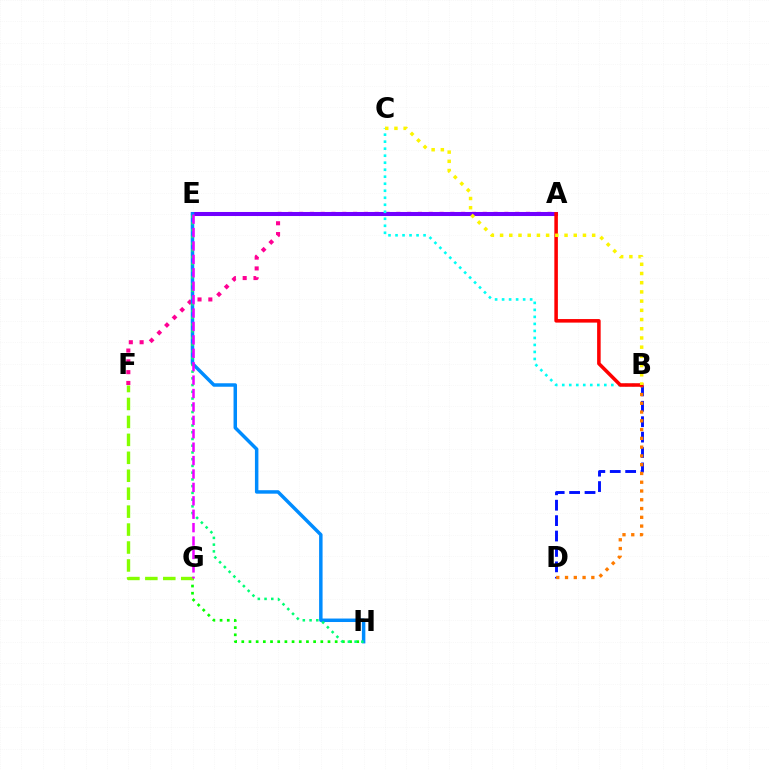{('A', 'F'): [{'color': '#ff0094', 'line_style': 'dotted', 'thickness': 2.94}], ('G', 'H'): [{'color': '#08ff00', 'line_style': 'dotted', 'thickness': 1.95}], ('A', 'E'): [{'color': '#7200ff', 'line_style': 'solid', 'thickness': 2.92}], ('B', 'D'): [{'color': '#0010ff', 'line_style': 'dashed', 'thickness': 2.09}, {'color': '#ff7c00', 'line_style': 'dotted', 'thickness': 2.38}], ('B', 'C'): [{'color': '#00fff6', 'line_style': 'dotted', 'thickness': 1.9}, {'color': '#fcf500', 'line_style': 'dotted', 'thickness': 2.5}], ('E', 'H'): [{'color': '#008cff', 'line_style': 'solid', 'thickness': 2.5}, {'color': '#00ff74', 'line_style': 'dotted', 'thickness': 1.83}], ('F', 'G'): [{'color': '#84ff00', 'line_style': 'dashed', 'thickness': 2.44}], ('A', 'B'): [{'color': '#ff0000', 'line_style': 'solid', 'thickness': 2.55}], ('E', 'G'): [{'color': '#ee00ff', 'line_style': 'dashed', 'thickness': 1.82}]}